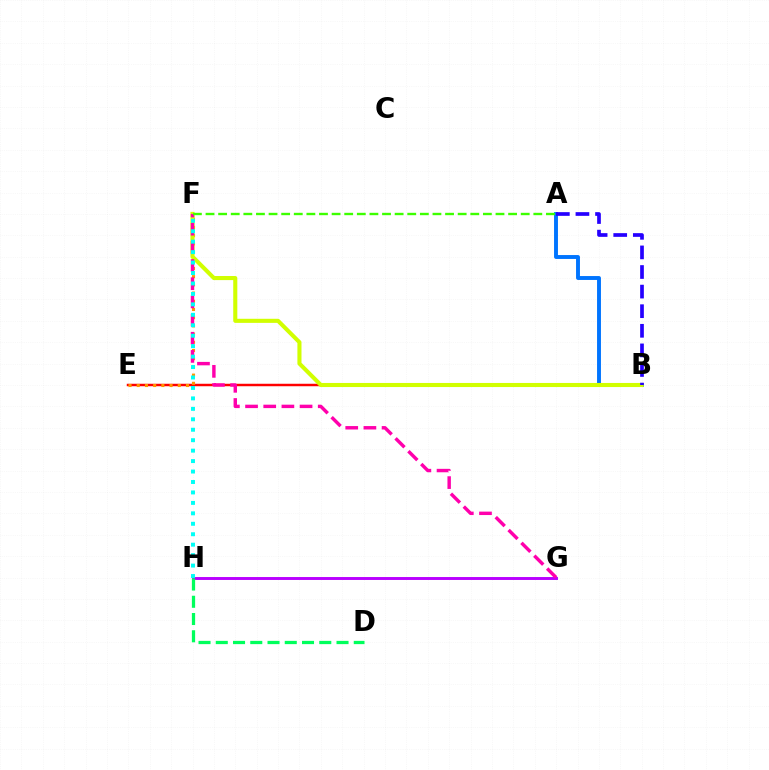{('B', 'E'): [{'color': '#ff0000', 'line_style': 'solid', 'thickness': 1.78}], ('A', 'B'): [{'color': '#0074ff', 'line_style': 'solid', 'thickness': 2.81}, {'color': '#2500ff', 'line_style': 'dashed', 'thickness': 2.66}], ('E', 'F'): [{'color': '#ff9400', 'line_style': 'dotted', 'thickness': 2.23}], ('B', 'F'): [{'color': '#d1ff00', 'line_style': 'solid', 'thickness': 2.94}], ('G', 'H'): [{'color': '#b900ff', 'line_style': 'solid', 'thickness': 2.1}], ('F', 'G'): [{'color': '#ff00ac', 'line_style': 'dashed', 'thickness': 2.47}], ('F', 'H'): [{'color': '#00fff6', 'line_style': 'dotted', 'thickness': 2.84}], ('D', 'H'): [{'color': '#00ff5c', 'line_style': 'dashed', 'thickness': 2.34}], ('A', 'F'): [{'color': '#3dff00', 'line_style': 'dashed', 'thickness': 1.71}]}